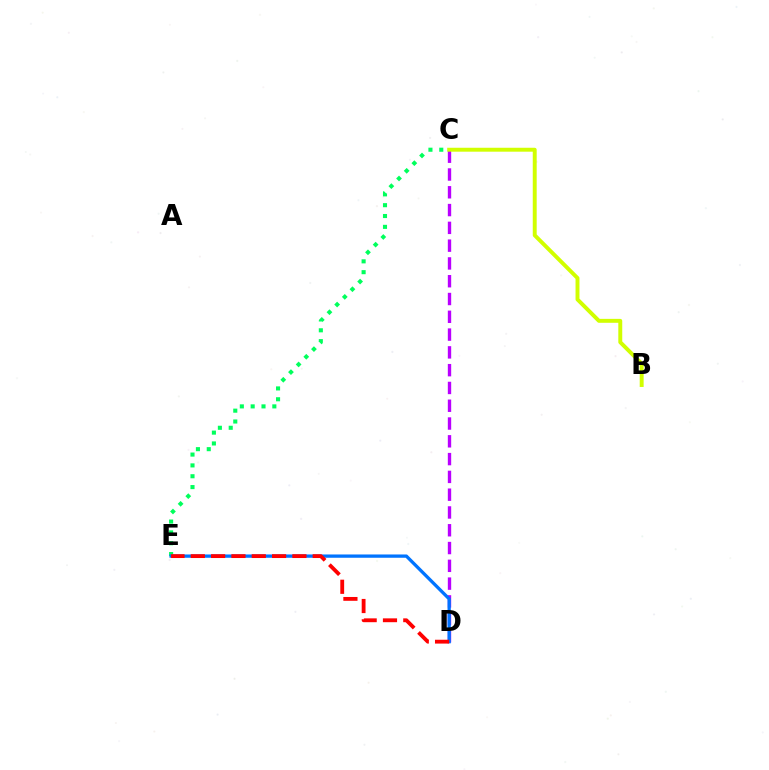{('C', 'E'): [{'color': '#00ff5c', 'line_style': 'dotted', 'thickness': 2.94}], ('C', 'D'): [{'color': '#b900ff', 'line_style': 'dashed', 'thickness': 2.42}], ('D', 'E'): [{'color': '#0074ff', 'line_style': 'solid', 'thickness': 2.37}, {'color': '#ff0000', 'line_style': 'dashed', 'thickness': 2.76}], ('B', 'C'): [{'color': '#d1ff00', 'line_style': 'solid', 'thickness': 2.83}]}